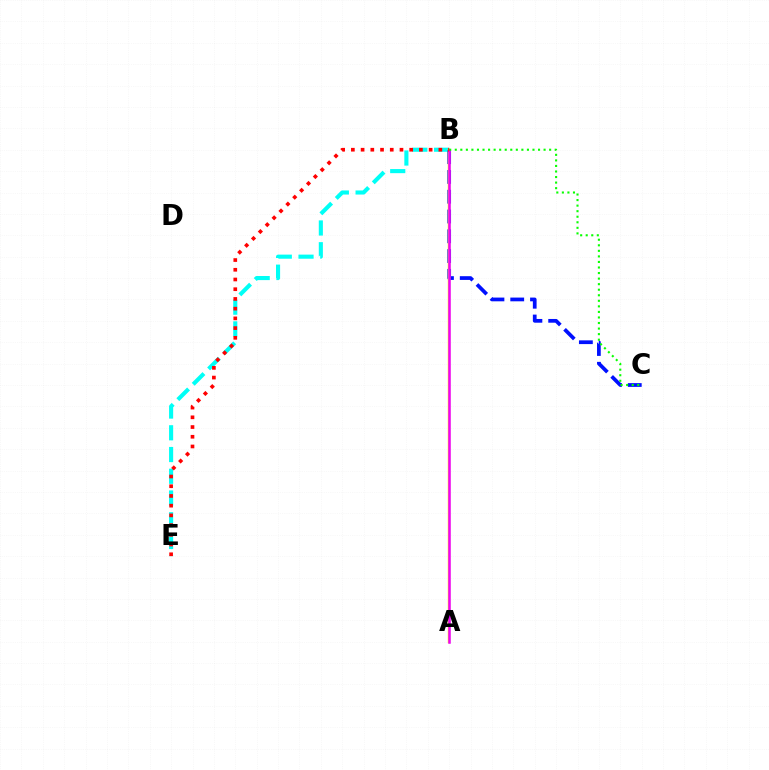{('B', 'E'): [{'color': '#00fff6', 'line_style': 'dashed', 'thickness': 2.95}, {'color': '#ff0000', 'line_style': 'dotted', 'thickness': 2.64}], ('B', 'C'): [{'color': '#0010ff', 'line_style': 'dashed', 'thickness': 2.69}, {'color': '#08ff00', 'line_style': 'dotted', 'thickness': 1.51}], ('A', 'B'): [{'color': '#fcf500', 'line_style': 'solid', 'thickness': 1.77}, {'color': '#ee00ff', 'line_style': 'solid', 'thickness': 1.81}]}